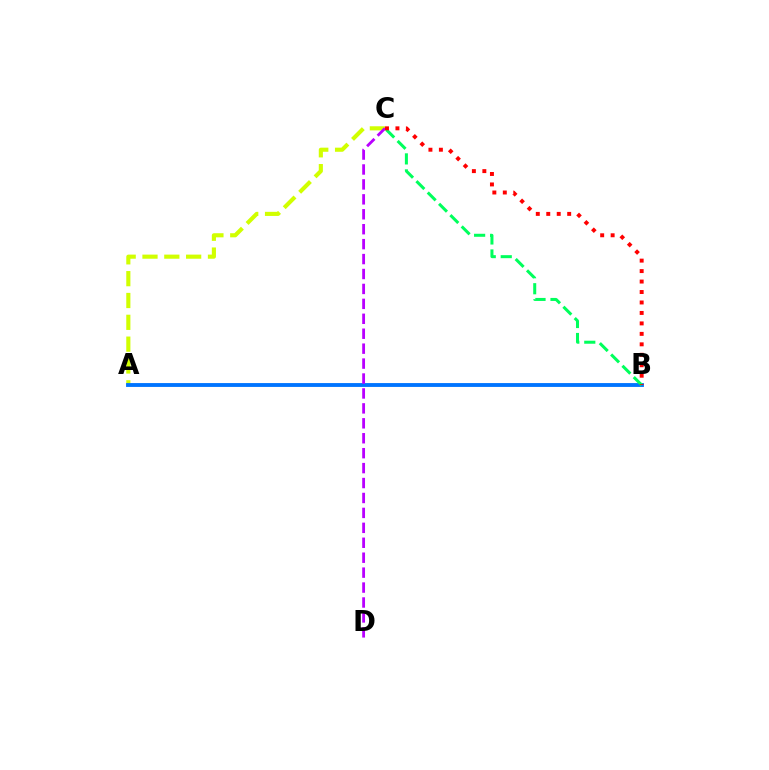{('A', 'C'): [{'color': '#d1ff00', 'line_style': 'dashed', 'thickness': 2.97}], ('A', 'B'): [{'color': '#0074ff', 'line_style': 'solid', 'thickness': 2.77}], ('B', 'C'): [{'color': '#00ff5c', 'line_style': 'dashed', 'thickness': 2.17}, {'color': '#ff0000', 'line_style': 'dotted', 'thickness': 2.84}], ('C', 'D'): [{'color': '#b900ff', 'line_style': 'dashed', 'thickness': 2.03}]}